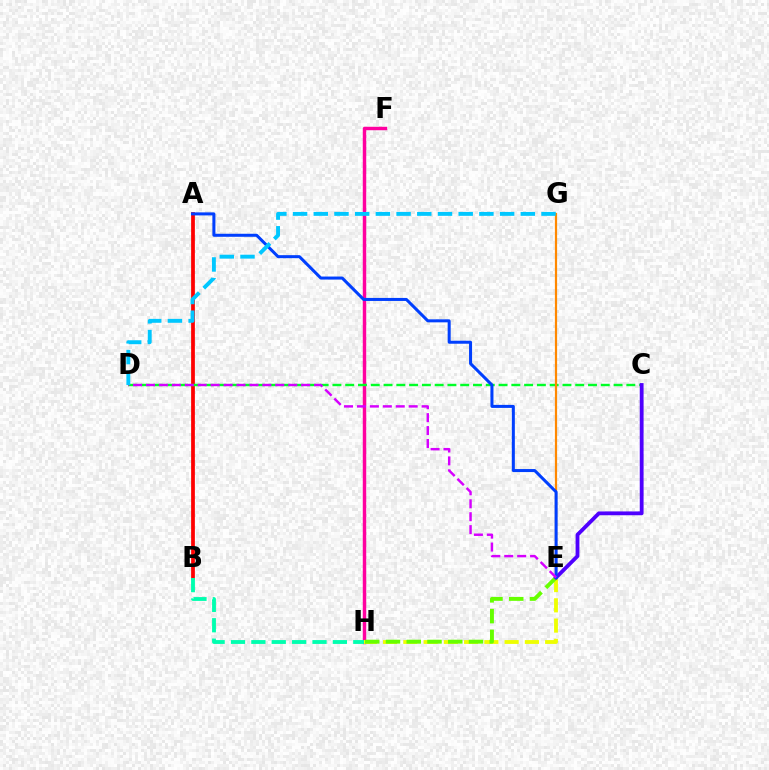{('F', 'H'): [{'color': '#ff00a0', 'line_style': 'solid', 'thickness': 2.48}], ('E', 'H'): [{'color': '#eeff00', 'line_style': 'dashed', 'thickness': 2.75}, {'color': '#66ff00', 'line_style': 'dashed', 'thickness': 2.82}], ('A', 'B'): [{'color': '#ff0000', 'line_style': 'solid', 'thickness': 2.7}], ('C', 'D'): [{'color': '#00ff27', 'line_style': 'dashed', 'thickness': 1.74}], ('C', 'E'): [{'color': '#4f00ff', 'line_style': 'solid', 'thickness': 2.75}], ('B', 'H'): [{'color': '#00ffaf', 'line_style': 'dashed', 'thickness': 2.77}], ('E', 'G'): [{'color': '#ff8800', 'line_style': 'solid', 'thickness': 1.6}], ('A', 'E'): [{'color': '#003fff', 'line_style': 'solid', 'thickness': 2.18}], ('D', 'E'): [{'color': '#d600ff', 'line_style': 'dashed', 'thickness': 1.76}], ('D', 'G'): [{'color': '#00c7ff', 'line_style': 'dashed', 'thickness': 2.81}]}